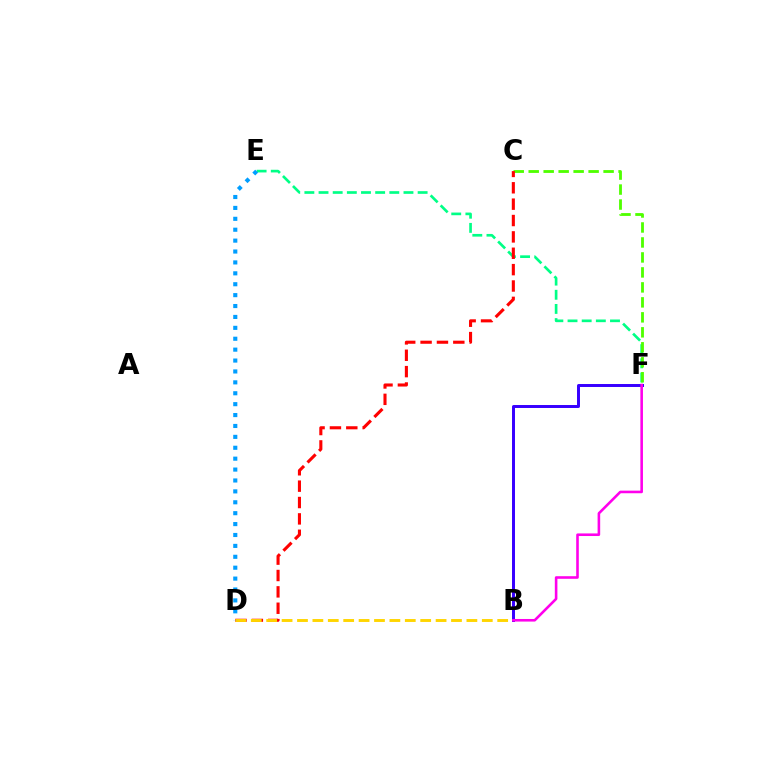{('E', 'F'): [{'color': '#00ff86', 'line_style': 'dashed', 'thickness': 1.92}], ('C', 'F'): [{'color': '#4fff00', 'line_style': 'dashed', 'thickness': 2.03}], ('C', 'D'): [{'color': '#ff0000', 'line_style': 'dashed', 'thickness': 2.22}], ('B', 'D'): [{'color': '#ffd500', 'line_style': 'dashed', 'thickness': 2.09}], ('D', 'E'): [{'color': '#009eff', 'line_style': 'dotted', 'thickness': 2.96}], ('B', 'F'): [{'color': '#3700ff', 'line_style': 'solid', 'thickness': 2.14}, {'color': '#ff00ed', 'line_style': 'solid', 'thickness': 1.87}]}